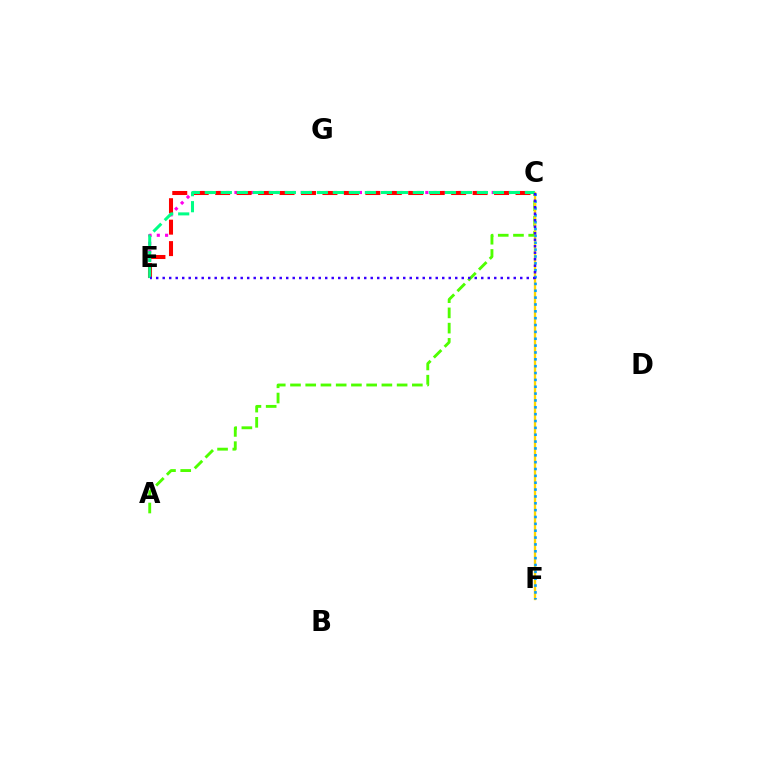{('C', 'E'): [{'color': '#ff00ed', 'line_style': 'dotted', 'thickness': 2.25}, {'color': '#ff0000', 'line_style': 'dashed', 'thickness': 2.91}, {'color': '#00ff86', 'line_style': 'dashed', 'thickness': 2.17}, {'color': '#3700ff', 'line_style': 'dotted', 'thickness': 1.77}], ('A', 'C'): [{'color': '#4fff00', 'line_style': 'dashed', 'thickness': 2.07}], ('C', 'F'): [{'color': '#ffd500', 'line_style': 'solid', 'thickness': 1.68}, {'color': '#009eff', 'line_style': 'dotted', 'thickness': 1.86}]}